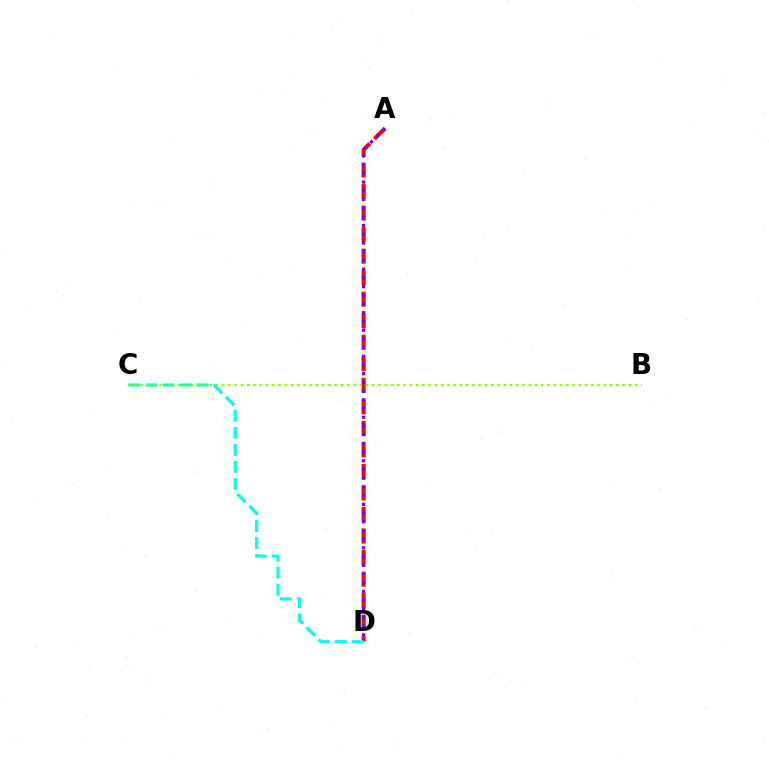{('A', 'D'): [{'color': '#ff0000', 'line_style': 'dashed', 'thickness': 2.93}, {'color': '#7200ff', 'line_style': 'dotted', 'thickness': 2.37}], ('C', 'D'): [{'color': '#00fff6', 'line_style': 'dashed', 'thickness': 2.31}], ('B', 'C'): [{'color': '#84ff00', 'line_style': 'dotted', 'thickness': 1.7}]}